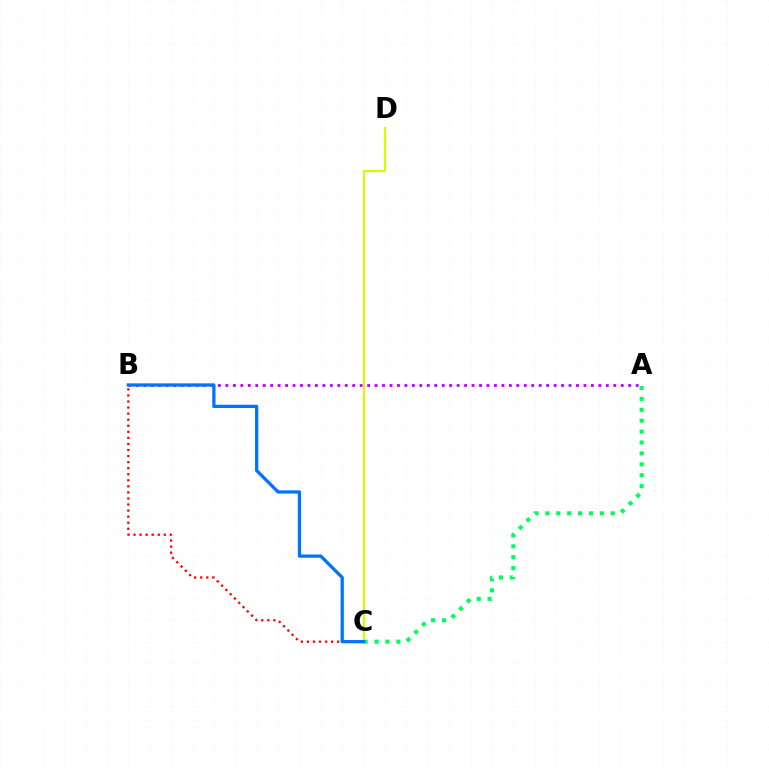{('A', 'C'): [{'color': '#00ff5c', 'line_style': 'dotted', 'thickness': 2.96}], ('C', 'D'): [{'color': '#d1ff00', 'line_style': 'solid', 'thickness': 1.58}], ('A', 'B'): [{'color': '#b900ff', 'line_style': 'dotted', 'thickness': 2.03}], ('B', 'C'): [{'color': '#ff0000', 'line_style': 'dotted', 'thickness': 1.65}, {'color': '#0074ff', 'line_style': 'solid', 'thickness': 2.35}]}